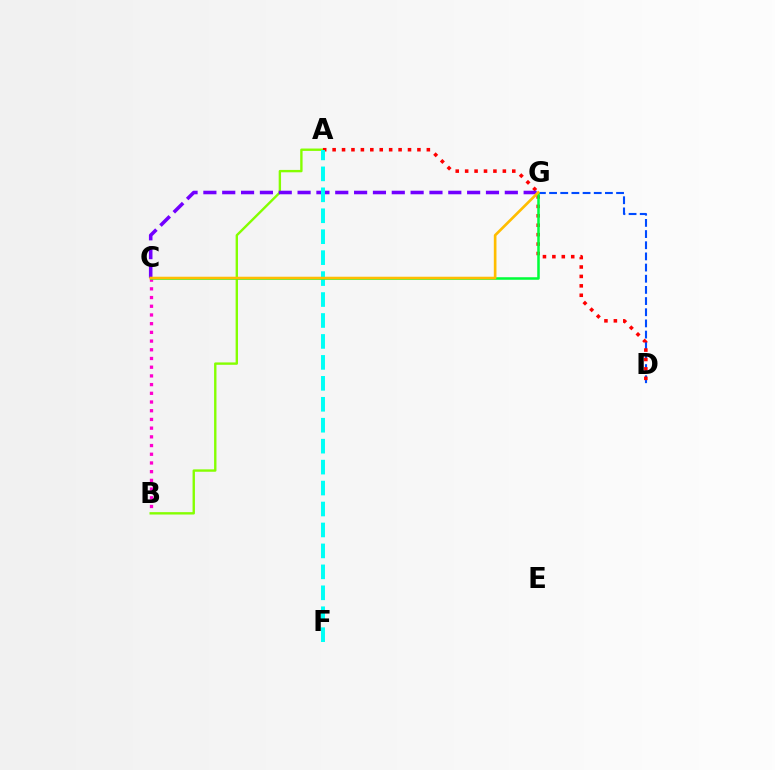{('D', 'G'): [{'color': '#004bff', 'line_style': 'dashed', 'thickness': 1.52}], ('A', 'B'): [{'color': '#84ff00', 'line_style': 'solid', 'thickness': 1.71}], ('A', 'D'): [{'color': '#ff0000', 'line_style': 'dotted', 'thickness': 2.56}], ('B', 'C'): [{'color': '#ff00cf', 'line_style': 'dotted', 'thickness': 2.37}], ('C', 'G'): [{'color': '#7200ff', 'line_style': 'dashed', 'thickness': 2.56}, {'color': '#00ff39', 'line_style': 'solid', 'thickness': 1.83}, {'color': '#ffbd00', 'line_style': 'solid', 'thickness': 1.91}], ('A', 'F'): [{'color': '#00fff6', 'line_style': 'dashed', 'thickness': 2.85}]}